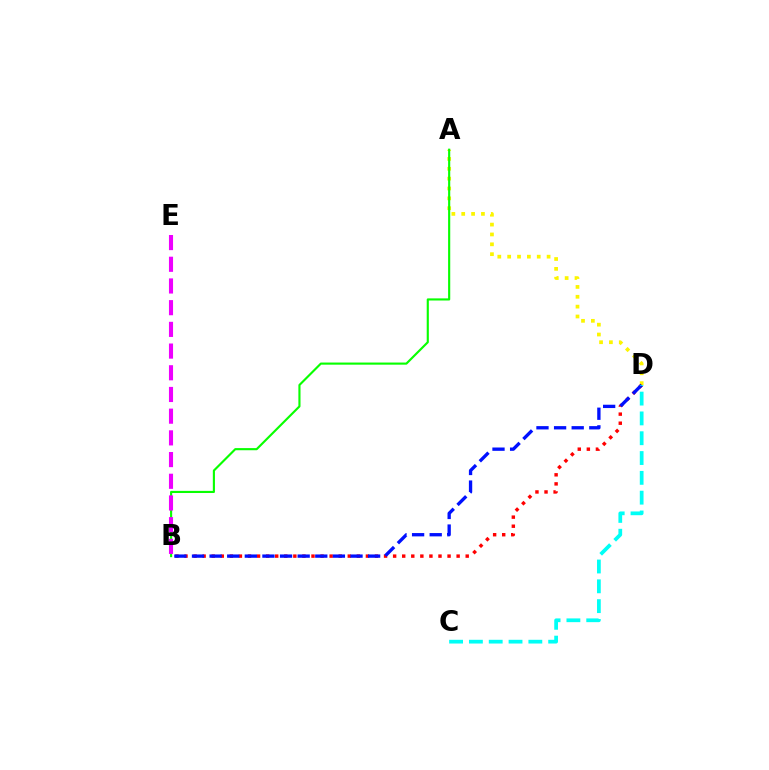{('A', 'D'): [{'color': '#fcf500', 'line_style': 'dotted', 'thickness': 2.68}], ('A', 'B'): [{'color': '#08ff00', 'line_style': 'solid', 'thickness': 1.54}], ('B', 'D'): [{'color': '#ff0000', 'line_style': 'dotted', 'thickness': 2.46}, {'color': '#0010ff', 'line_style': 'dashed', 'thickness': 2.39}], ('B', 'E'): [{'color': '#ee00ff', 'line_style': 'dashed', 'thickness': 2.95}], ('C', 'D'): [{'color': '#00fff6', 'line_style': 'dashed', 'thickness': 2.69}]}